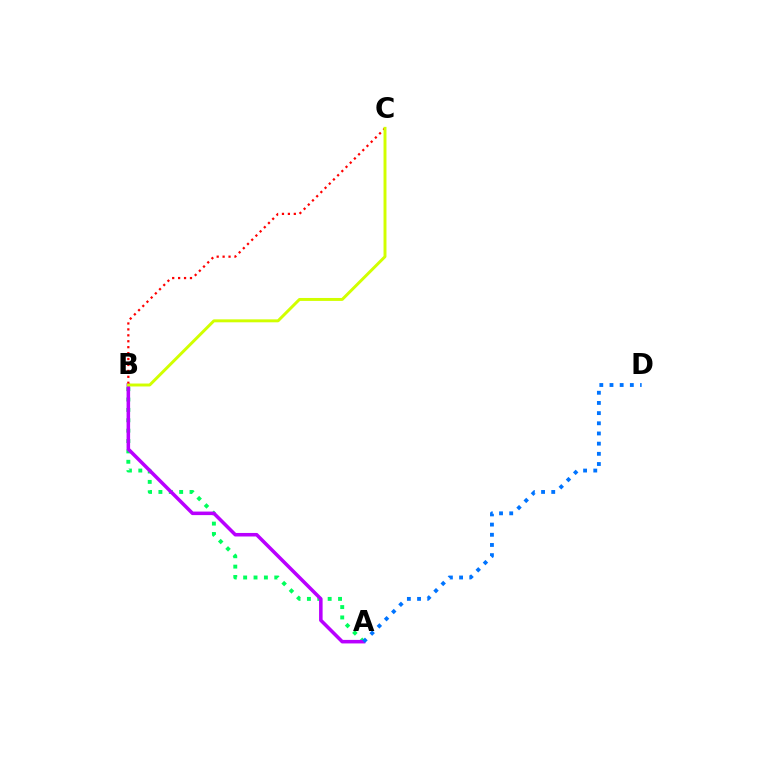{('A', 'B'): [{'color': '#00ff5c', 'line_style': 'dotted', 'thickness': 2.82}, {'color': '#b900ff', 'line_style': 'solid', 'thickness': 2.55}], ('A', 'D'): [{'color': '#0074ff', 'line_style': 'dotted', 'thickness': 2.77}], ('B', 'C'): [{'color': '#ff0000', 'line_style': 'dotted', 'thickness': 1.61}, {'color': '#d1ff00', 'line_style': 'solid', 'thickness': 2.12}]}